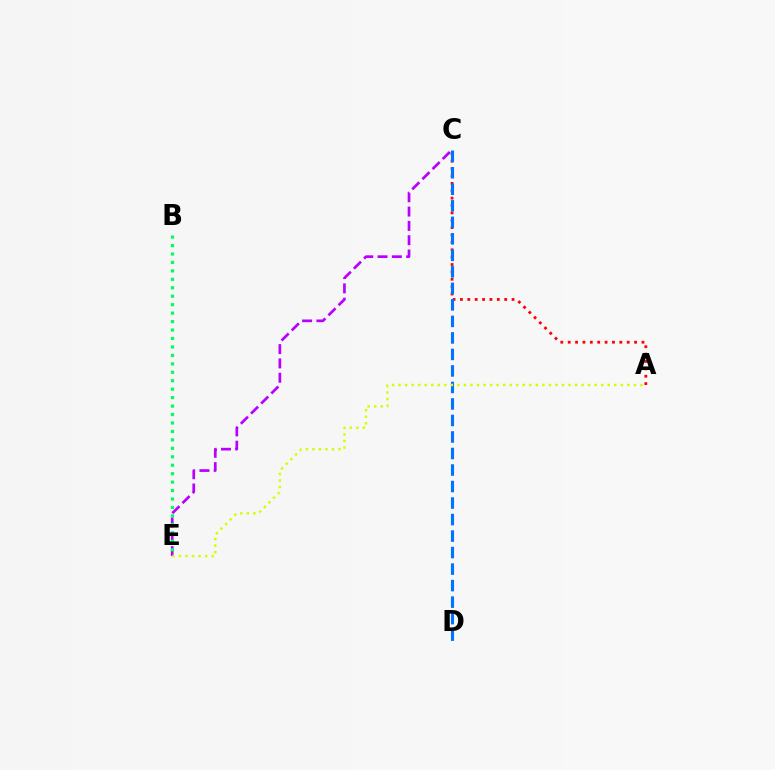{('A', 'C'): [{'color': '#ff0000', 'line_style': 'dotted', 'thickness': 2.0}], ('C', 'E'): [{'color': '#b900ff', 'line_style': 'dashed', 'thickness': 1.94}], ('C', 'D'): [{'color': '#0074ff', 'line_style': 'dashed', 'thickness': 2.24}], ('A', 'E'): [{'color': '#d1ff00', 'line_style': 'dotted', 'thickness': 1.78}], ('B', 'E'): [{'color': '#00ff5c', 'line_style': 'dotted', 'thickness': 2.3}]}